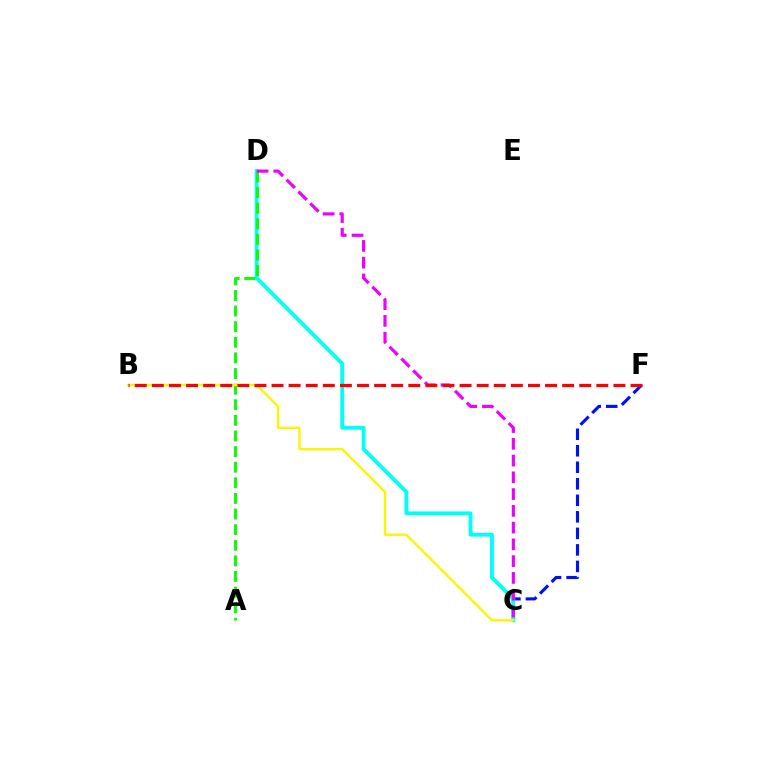{('C', 'F'): [{'color': '#0010ff', 'line_style': 'dashed', 'thickness': 2.24}], ('C', 'D'): [{'color': '#00fff6', 'line_style': 'solid', 'thickness': 2.77}, {'color': '#ee00ff', 'line_style': 'dashed', 'thickness': 2.28}], ('A', 'D'): [{'color': '#08ff00', 'line_style': 'dashed', 'thickness': 2.12}], ('B', 'C'): [{'color': '#fcf500', 'line_style': 'solid', 'thickness': 1.7}], ('B', 'F'): [{'color': '#ff0000', 'line_style': 'dashed', 'thickness': 2.32}]}